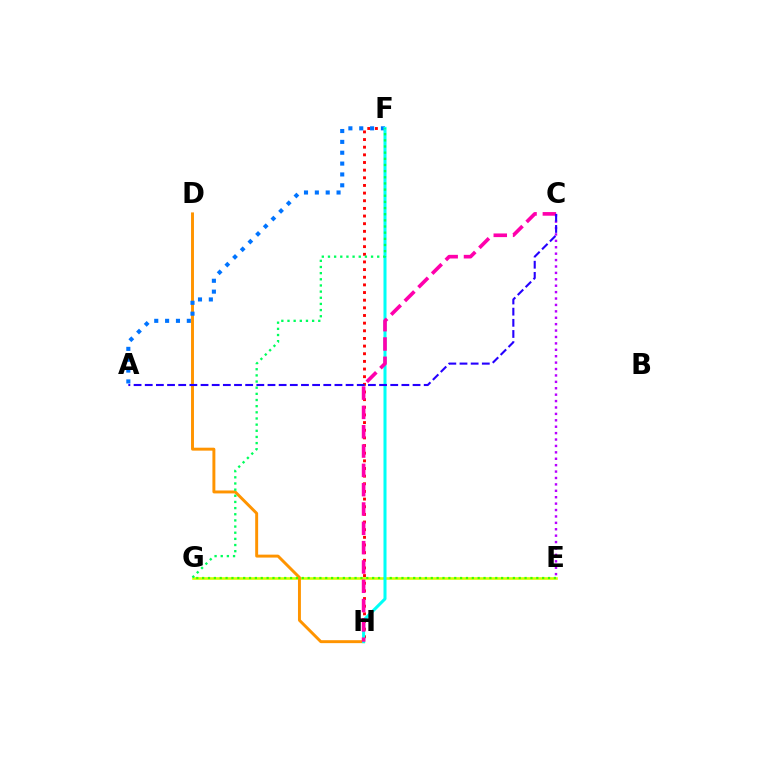{('C', 'E'): [{'color': '#b900ff', 'line_style': 'dotted', 'thickness': 1.74}], ('E', 'G'): [{'color': '#d1ff00', 'line_style': 'solid', 'thickness': 1.88}, {'color': '#3dff00', 'line_style': 'dotted', 'thickness': 1.59}], ('D', 'H'): [{'color': '#ff9400', 'line_style': 'solid', 'thickness': 2.12}], ('F', 'H'): [{'color': '#ff0000', 'line_style': 'dotted', 'thickness': 2.08}, {'color': '#00fff6', 'line_style': 'solid', 'thickness': 2.18}], ('A', 'F'): [{'color': '#0074ff', 'line_style': 'dotted', 'thickness': 2.95}], ('F', 'G'): [{'color': '#00ff5c', 'line_style': 'dotted', 'thickness': 1.67}], ('C', 'H'): [{'color': '#ff00ac', 'line_style': 'dashed', 'thickness': 2.62}], ('A', 'C'): [{'color': '#2500ff', 'line_style': 'dashed', 'thickness': 1.52}]}